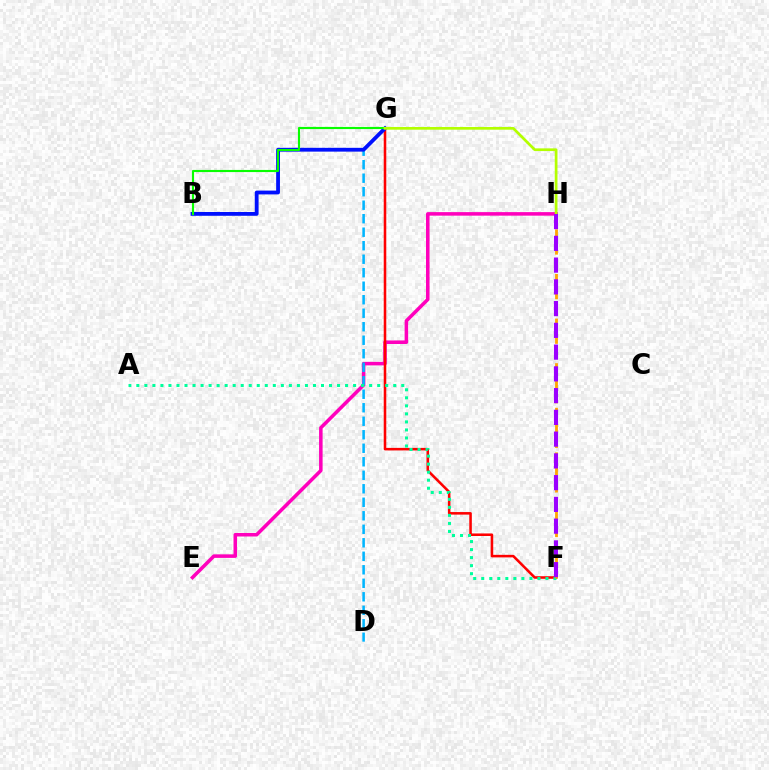{('E', 'H'): [{'color': '#ff00bd', 'line_style': 'solid', 'thickness': 2.55}], ('F', 'G'): [{'color': '#ff0000', 'line_style': 'solid', 'thickness': 1.84}], ('D', 'G'): [{'color': '#00b5ff', 'line_style': 'dashed', 'thickness': 1.83}], ('B', 'G'): [{'color': '#0010ff', 'line_style': 'solid', 'thickness': 2.74}, {'color': '#08ff00', 'line_style': 'solid', 'thickness': 1.54}], ('A', 'F'): [{'color': '#00ff9d', 'line_style': 'dotted', 'thickness': 2.18}], ('G', 'H'): [{'color': '#b3ff00', 'line_style': 'solid', 'thickness': 1.95}], ('F', 'H'): [{'color': '#ffa500', 'line_style': 'dashed', 'thickness': 2.02}, {'color': '#9b00ff', 'line_style': 'dashed', 'thickness': 2.96}]}